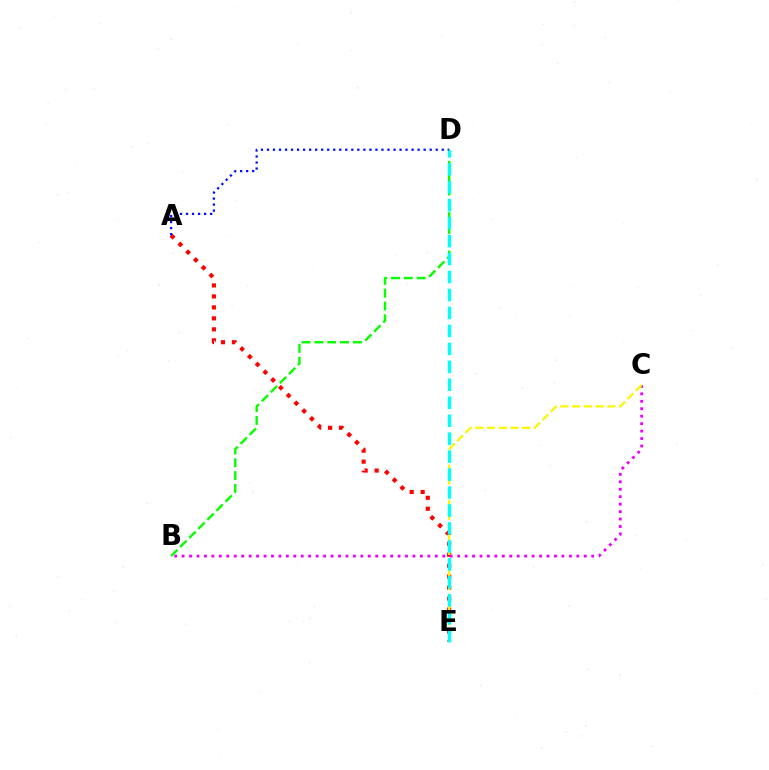{('A', 'E'): [{'color': '#ff0000', 'line_style': 'dotted', 'thickness': 2.98}], ('B', 'C'): [{'color': '#ee00ff', 'line_style': 'dotted', 'thickness': 2.02}], ('B', 'D'): [{'color': '#08ff00', 'line_style': 'dashed', 'thickness': 1.74}], ('C', 'E'): [{'color': '#fcf500', 'line_style': 'dashed', 'thickness': 1.59}], ('A', 'D'): [{'color': '#0010ff', 'line_style': 'dotted', 'thickness': 1.64}], ('D', 'E'): [{'color': '#00fff6', 'line_style': 'dashed', 'thickness': 2.44}]}